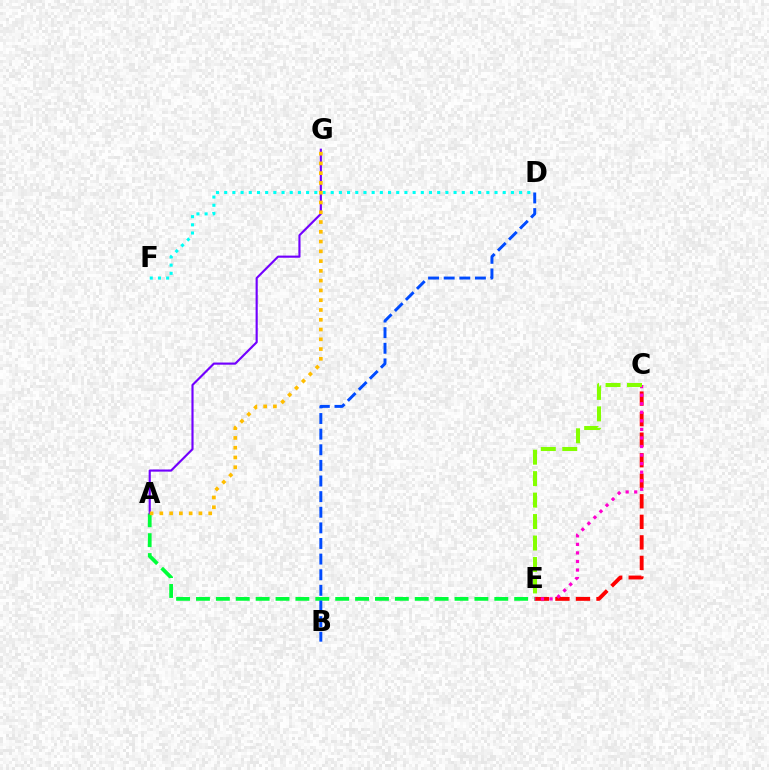{('C', 'E'): [{'color': '#ff0000', 'line_style': 'dashed', 'thickness': 2.79}, {'color': '#ff00cf', 'line_style': 'dotted', 'thickness': 2.33}, {'color': '#84ff00', 'line_style': 'dashed', 'thickness': 2.92}], ('A', 'E'): [{'color': '#00ff39', 'line_style': 'dashed', 'thickness': 2.7}], ('D', 'F'): [{'color': '#00fff6', 'line_style': 'dotted', 'thickness': 2.23}], ('A', 'G'): [{'color': '#7200ff', 'line_style': 'solid', 'thickness': 1.55}, {'color': '#ffbd00', 'line_style': 'dotted', 'thickness': 2.66}], ('B', 'D'): [{'color': '#004bff', 'line_style': 'dashed', 'thickness': 2.12}]}